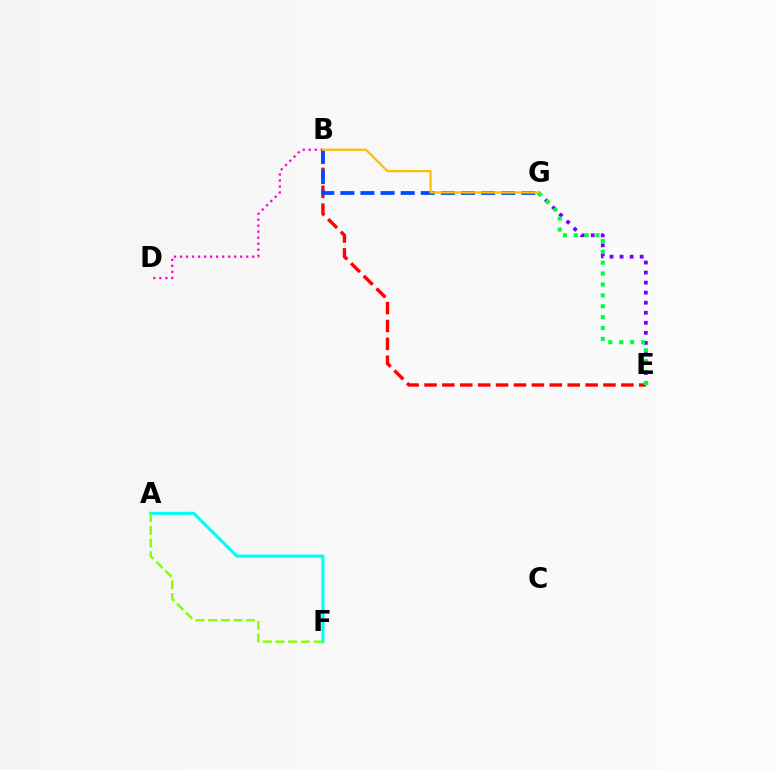{('E', 'G'): [{'color': '#7200ff', 'line_style': 'dotted', 'thickness': 2.73}, {'color': '#00ff39', 'line_style': 'dotted', 'thickness': 2.96}], ('B', 'E'): [{'color': '#ff0000', 'line_style': 'dashed', 'thickness': 2.43}], ('B', 'D'): [{'color': '#ff00cf', 'line_style': 'dotted', 'thickness': 1.63}], ('B', 'G'): [{'color': '#004bff', 'line_style': 'dashed', 'thickness': 2.73}, {'color': '#ffbd00', 'line_style': 'solid', 'thickness': 1.6}], ('A', 'F'): [{'color': '#00fff6', 'line_style': 'solid', 'thickness': 2.24}, {'color': '#84ff00', 'line_style': 'dashed', 'thickness': 1.72}]}